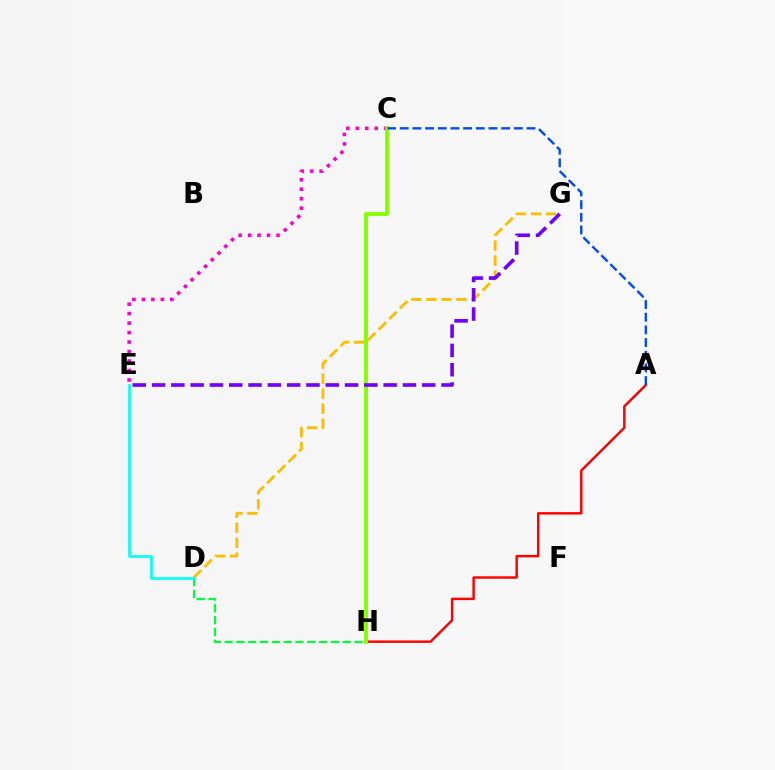{('C', 'E'): [{'color': '#ff00cf', 'line_style': 'dotted', 'thickness': 2.57}], ('D', 'H'): [{'color': '#00ff39', 'line_style': 'dashed', 'thickness': 1.6}], ('D', 'G'): [{'color': '#ffbd00', 'line_style': 'dashed', 'thickness': 2.04}], ('A', 'H'): [{'color': '#ff0000', 'line_style': 'solid', 'thickness': 1.75}], ('C', 'H'): [{'color': '#84ff00', 'line_style': 'solid', 'thickness': 2.79}], ('D', 'E'): [{'color': '#00fff6', 'line_style': 'solid', 'thickness': 1.91}], ('A', 'C'): [{'color': '#004bff', 'line_style': 'dashed', 'thickness': 1.72}], ('E', 'G'): [{'color': '#7200ff', 'line_style': 'dashed', 'thickness': 2.62}]}